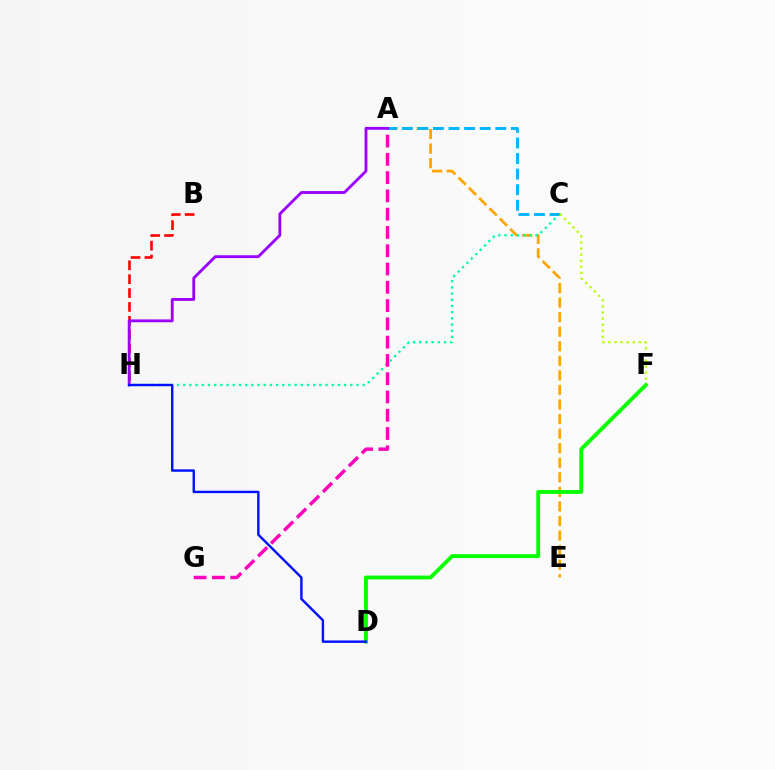{('A', 'E'): [{'color': '#ffa500', 'line_style': 'dashed', 'thickness': 1.98}], ('C', 'H'): [{'color': '#00ff9d', 'line_style': 'dotted', 'thickness': 1.68}], ('A', 'C'): [{'color': '#00b5ff', 'line_style': 'dashed', 'thickness': 2.12}], ('C', 'F'): [{'color': '#b3ff00', 'line_style': 'dotted', 'thickness': 1.65}], ('B', 'H'): [{'color': '#ff0000', 'line_style': 'dashed', 'thickness': 1.88}], ('D', 'F'): [{'color': '#08ff00', 'line_style': 'solid', 'thickness': 2.78}], ('A', 'G'): [{'color': '#ff00bd', 'line_style': 'dashed', 'thickness': 2.48}], ('A', 'H'): [{'color': '#9b00ff', 'line_style': 'solid', 'thickness': 2.04}], ('D', 'H'): [{'color': '#0010ff', 'line_style': 'solid', 'thickness': 1.73}]}